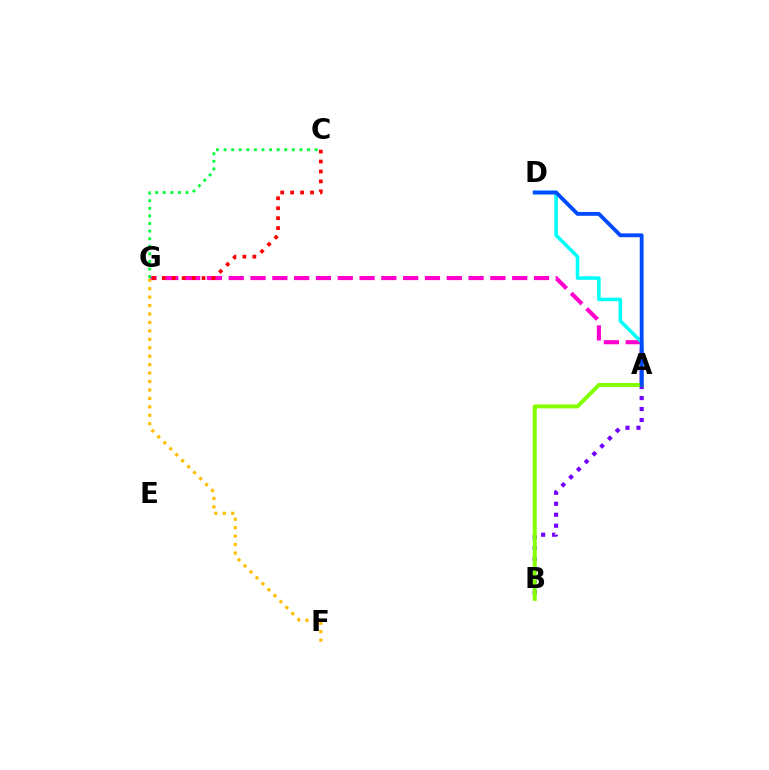{('A', 'G'): [{'color': '#ff00cf', 'line_style': 'dashed', 'thickness': 2.96}], ('A', 'D'): [{'color': '#00fff6', 'line_style': 'solid', 'thickness': 2.57}, {'color': '#004bff', 'line_style': 'solid', 'thickness': 2.76}], ('C', 'G'): [{'color': '#00ff39', 'line_style': 'dotted', 'thickness': 2.06}, {'color': '#ff0000', 'line_style': 'dotted', 'thickness': 2.7}], ('A', 'B'): [{'color': '#7200ff', 'line_style': 'dotted', 'thickness': 2.98}, {'color': '#84ff00', 'line_style': 'solid', 'thickness': 2.87}], ('F', 'G'): [{'color': '#ffbd00', 'line_style': 'dotted', 'thickness': 2.29}]}